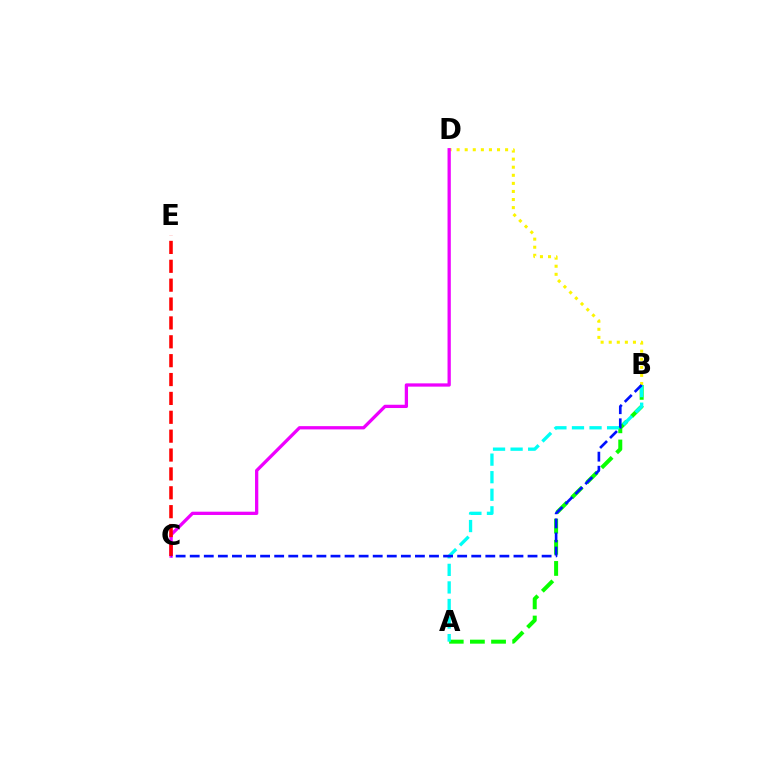{('A', 'B'): [{'color': '#08ff00', 'line_style': 'dashed', 'thickness': 2.87}, {'color': '#00fff6', 'line_style': 'dashed', 'thickness': 2.39}], ('B', 'D'): [{'color': '#fcf500', 'line_style': 'dotted', 'thickness': 2.2}], ('C', 'D'): [{'color': '#ee00ff', 'line_style': 'solid', 'thickness': 2.36}], ('C', 'E'): [{'color': '#ff0000', 'line_style': 'dashed', 'thickness': 2.56}], ('B', 'C'): [{'color': '#0010ff', 'line_style': 'dashed', 'thickness': 1.91}]}